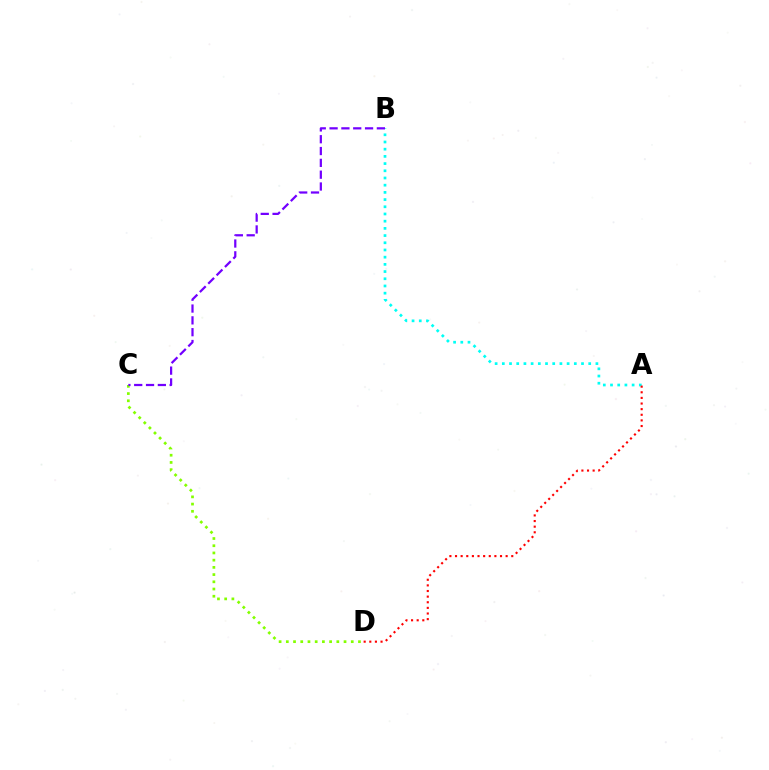{('A', 'B'): [{'color': '#00fff6', 'line_style': 'dotted', 'thickness': 1.96}], ('C', 'D'): [{'color': '#84ff00', 'line_style': 'dotted', 'thickness': 1.96}], ('A', 'D'): [{'color': '#ff0000', 'line_style': 'dotted', 'thickness': 1.53}], ('B', 'C'): [{'color': '#7200ff', 'line_style': 'dashed', 'thickness': 1.61}]}